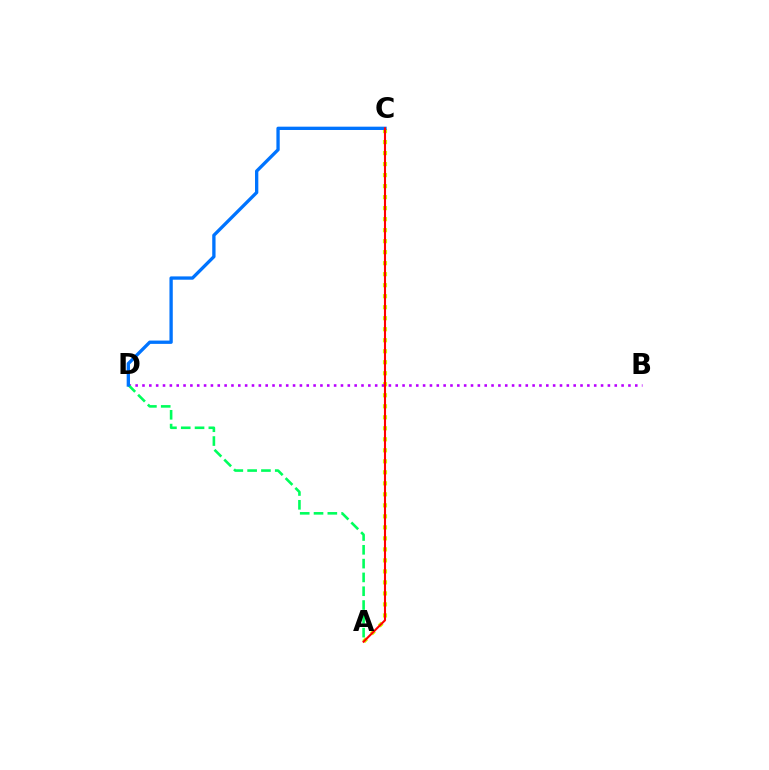{('A', 'C'): [{'color': '#d1ff00', 'line_style': 'dotted', 'thickness': 2.99}, {'color': '#ff0000', 'line_style': 'solid', 'thickness': 1.51}], ('B', 'D'): [{'color': '#b900ff', 'line_style': 'dotted', 'thickness': 1.86}], ('A', 'D'): [{'color': '#00ff5c', 'line_style': 'dashed', 'thickness': 1.88}], ('C', 'D'): [{'color': '#0074ff', 'line_style': 'solid', 'thickness': 2.39}]}